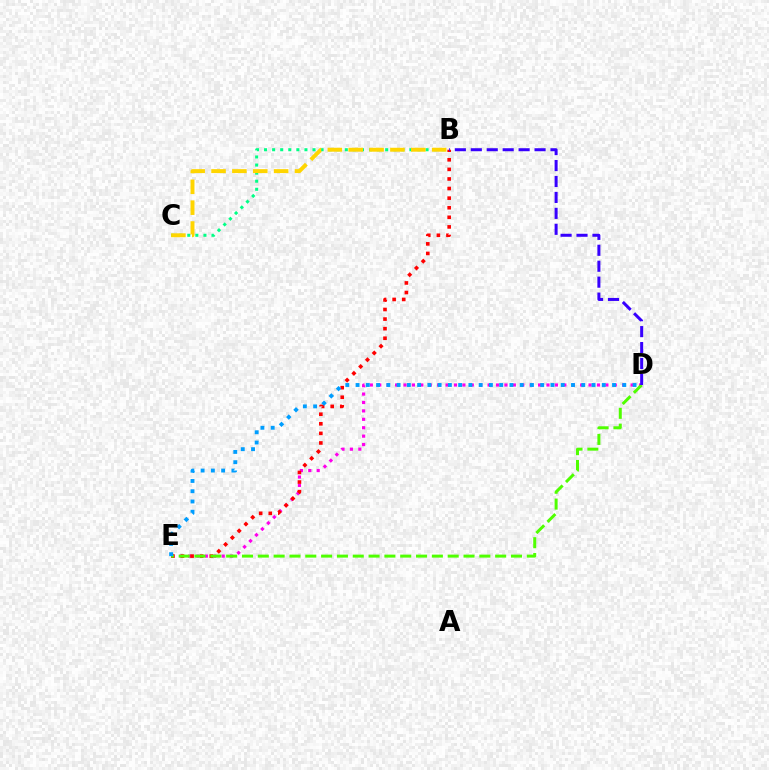{('D', 'E'): [{'color': '#ff00ed', 'line_style': 'dotted', 'thickness': 2.29}, {'color': '#4fff00', 'line_style': 'dashed', 'thickness': 2.15}, {'color': '#009eff', 'line_style': 'dotted', 'thickness': 2.79}], ('B', 'E'): [{'color': '#ff0000', 'line_style': 'dotted', 'thickness': 2.61}], ('B', 'C'): [{'color': '#00ff86', 'line_style': 'dotted', 'thickness': 2.19}, {'color': '#ffd500', 'line_style': 'dashed', 'thickness': 2.83}], ('B', 'D'): [{'color': '#3700ff', 'line_style': 'dashed', 'thickness': 2.17}]}